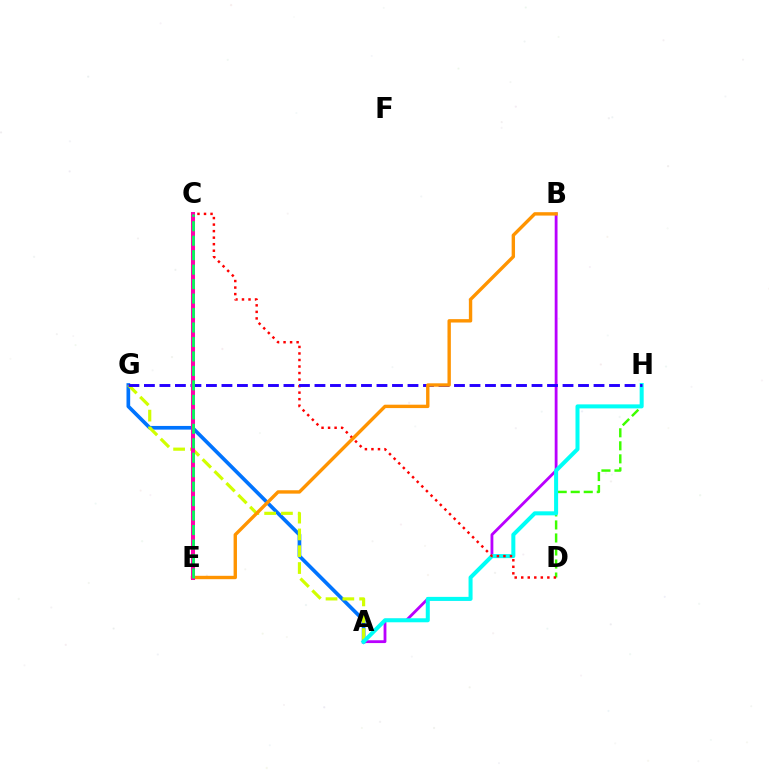{('D', 'H'): [{'color': '#3dff00', 'line_style': 'dashed', 'thickness': 1.77}], ('A', 'B'): [{'color': '#b900ff', 'line_style': 'solid', 'thickness': 2.03}], ('A', 'G'): [{'color': '#0074ff', 'line_style': 'solid', 'thickness': 2.64}, {'color': '#d1ff00', 'line_style': 'dashed', 'thickness': 2.28}], ('A', 'H'): [{'color': '#00fff6', 'line_style': 'solid', 'thickness': 2.89}], ('C', 'D'): [{'color': '#ff0000', 'line_style': 'dotted', 'thickness': 1.77}], ('G', 'H'): [{'color': '#2500ff', 'line_style': 'dashed', 'thickness': 2.11}], ('B', 'E'): [{'color': '#ff9400', 'line_style': 'solid', 'thickness': 2.44}], ('C', 'E'): [{'color': '#ff00ac', 'line_style': 'solid', 'thickness': 2.88}, {'color': '#00ff5c', 'line_style': 'dashed', 'thickness': 1.97}]}